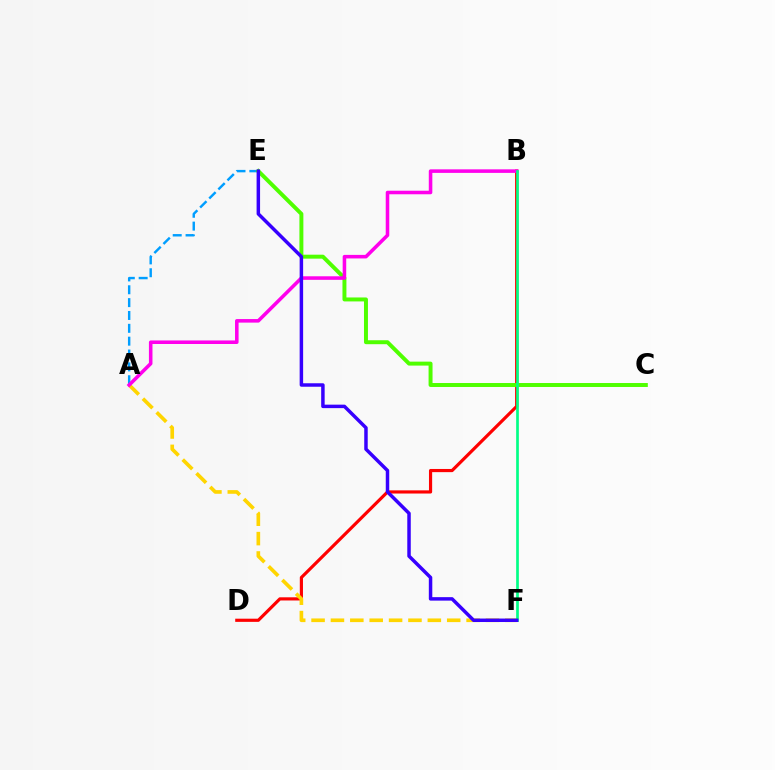{('B', 'D'): [{'color': '#ff0000', 'line_style': 'solid', 'thickness': 2.28}], ('A', 'E'): [{'color': '#009eff', 'line_style': 'dashed', 'thickness': 1.75}], ('A', 'F'): [{'color': '#ffd500', 'line_style': 'dashed', 'thickness': 2.63}], ('C', 'E'): [{'color': '#4fff00', 'line_style': 'solid', 'thickness': 2.85}], ('A', 'B'): [{'color': '#ff00ed', 'line_style': 'solid', 'thickness': 2.56}], ('B', 'F'): [{'color': '#00ff86', 'line_style': 'solid', 'thickness': 1.93}], ('E', 'F'): [{'color': '#3700ff', 'line_style': 'solid', 'thickness': 2.5}]}